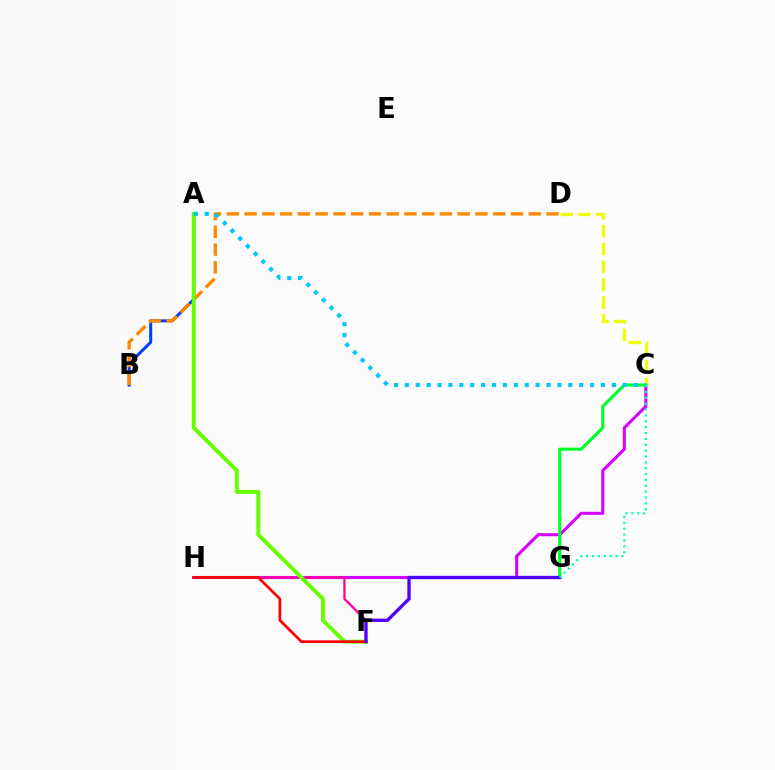{('C', 'H'): [{'color': '#d600ff', 'line_style': 'solid', 'thickness': 2.21}], ('F', 'H'): [{'color': '#ff00a0', 'line_style': 'solid', 'thickness': 1.65}, {'color': '#ff0000', 'line_style': 'solid', 'thickness': 1.95}], ('A', 'B'): [{'color': '#003fff', 'line_style': 'solid', 'thickness': 2.17}], ('B', 'D'): [{'color': '#ff8800', 'line_style': 'dashed', 'thickness': 2.41}], ('A', 'F'): [{'color': '#66ff00', 'line_style': 'solid', 'thickness': 2.82}], ('C', 'D'): [{'color': '#eeff00', 'line_style': 'dashed', 'thickness': 2.42}], ('C', 'G'): [{'color': '#00ff27', 'line_style': 'solid', 'thickness': 2.24}, {'color': '#00ffaf', 'line_style': 'dotted', 'thickness': 1.59}], ('F', 'G'): [{'color': '#4f00ff', 'line_style': 'solid', 'thickness': 2.39}], ('A', 'C'): [{'color': '#00c7ff', 'line_style': 'dotted', 'thickness': 2.96}]}